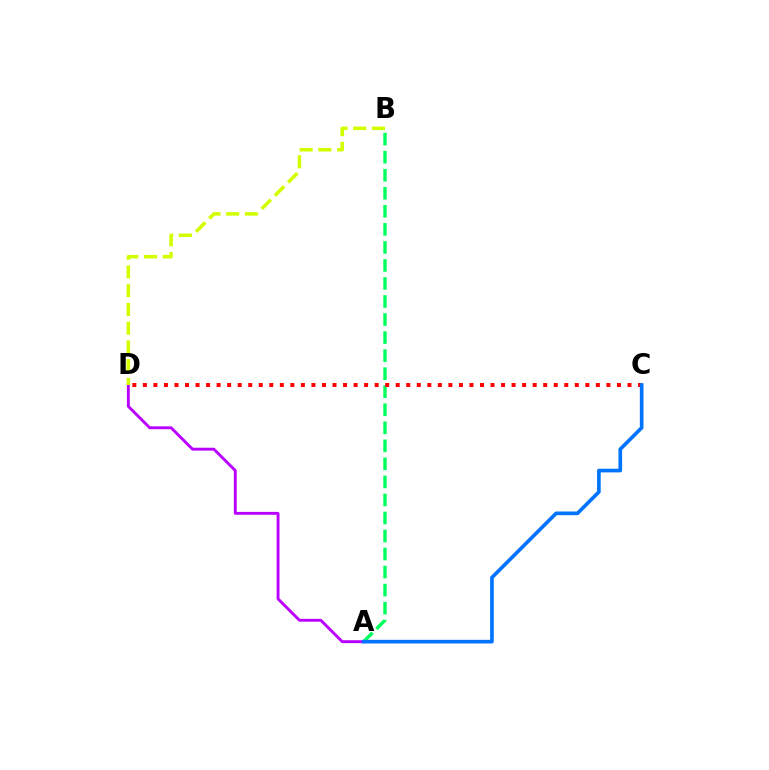{('A', 'B'): [{'color': '#00ff5c', 'line_style': 'dashed', 'thickness': 2.45}], ('C', 'D'): [{'color': '#ff0000', 'line_style': 'dotted', 'thickness': 2.86}], ('A', 'D'): [{'color': '#b900ff', 'line_style': 'solid', 'thickness': 2.08}], ('A', 'C'): [{'color': '#0074ff', 'line_style': 'solid', 'thickness': 2.63}], ('B', 'D'): [{'color': '#d1ff00', 'line_style': 'dashed', 'thickness': 2.55}]}